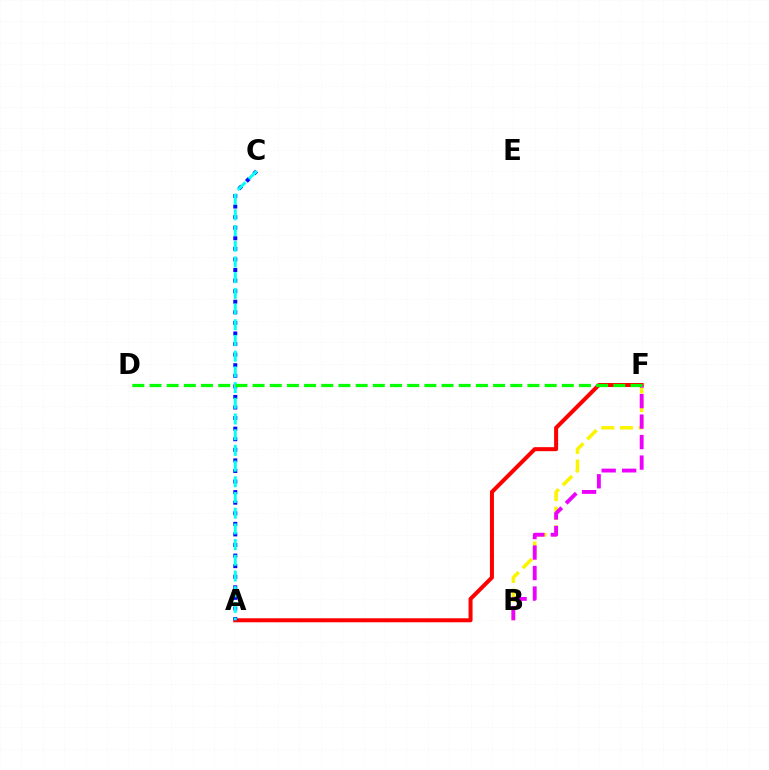{('B', 'F'): [{'color': '#fcf500', 'line_style': 'dashed', 'thickness': 2.54}, {'color': '#ee00ff', 'line_style': 'dashed', 'thickness': 2.78}], ('A', 'F'): [{'color': '#ff0000', 'line_style': 'solid', 'thickness': 2.89}], ('A', 'C'): [{'color': '#0010ff', 'line_style': 'dotted', 'thickness': 2.87}, {'color': '#00fff6', 'line_style': 'dashed', 'thickness': 2.13}], ('D', 'F'): [{'color': '#08ff00', 'line_style': 'dashed', 'thickness': 2.33}]}